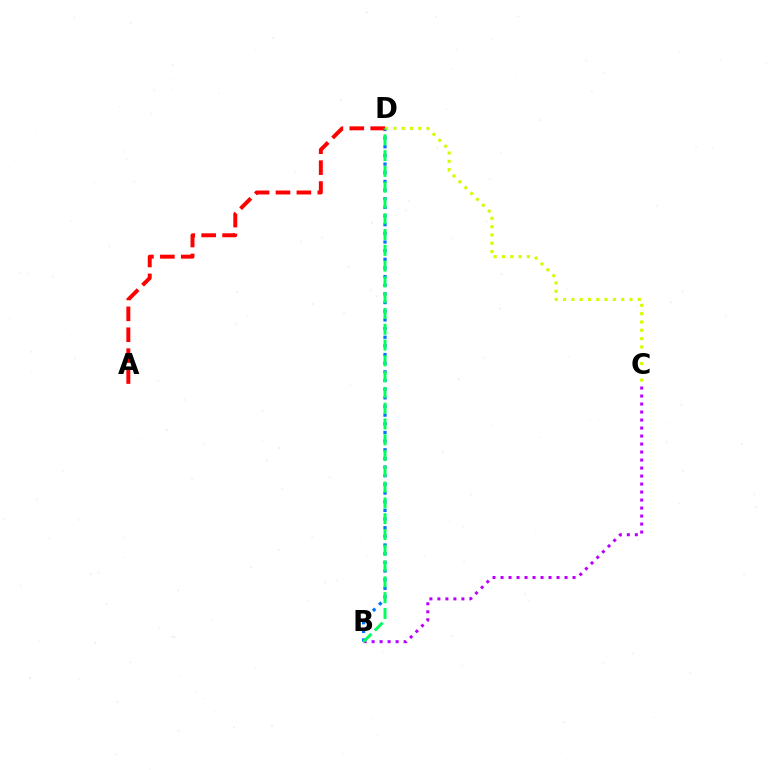{('B', 'D'): [{'color': '#0074ff', 'line_style': 'dotted', 'thickness': 2.35}, {'color': '#00ff5c', 'line_style': 'dashed', 'thickness': 2.14}], ('B', 'C'): [{'color': '#b900ff', 'line_style': 'dotted', 'thickness': 2.17}], ('C', 'D'): [{'color': '#d1ff00', 'line_style': 'dotted', 'thickness': 2.26}], ('A', 'D'): [{'color': '#ff0000', 'line_style': 'dashed', 'thickness': 2.84}]}